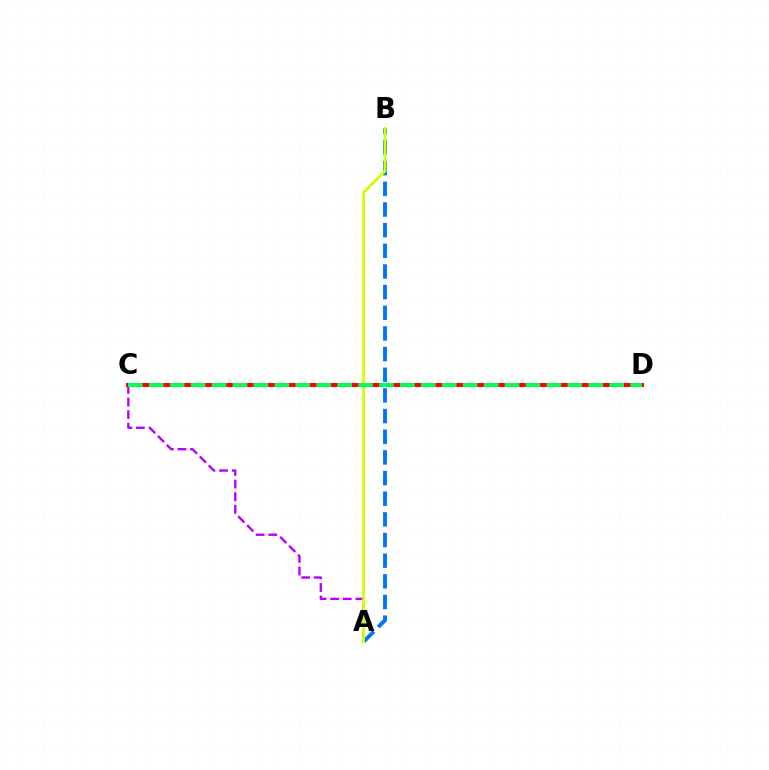{('A', 'C'): [{'color': '#b900ff', 'line_style': 'dashed', 'thickness': 1.71}], ('C', 'D'): [{'color': '#ff0000', 'line_style': 'solid', 'thickness': 2.93}, {'color': '#00ff5c', 'line_style': 'dashed', 'thickness': 2.84}], ('A', 'B'): [{'color': '#0074ff', 'line_style': 'dashed', 'thickness': 2.81}, {'color': '#d1ff00', 'line_style': 'solid', 'thickness': 2.02}]}